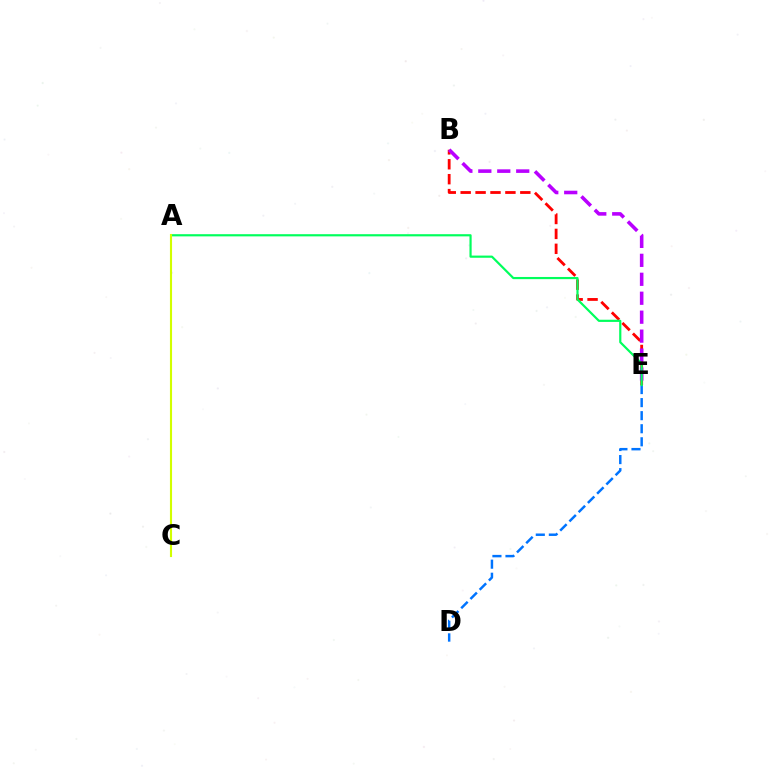{('B', 'E'): [{'color': '#ff0000', 'line_style': 'dashed', 'thickness': 2.03}, {'color': '#b900ff', 'line_style': 'dashed', 'thickness': 2.57}], ('D', 'E'): [{'color': '#0074ff', 'line_style': 'dashed', 'thickness': 1.77}], ('A', 'E'): [{'color': '#00ff5c', 'line_style': 'solid', 'thickness': 1.57}], ('A', 'C'): [{'color': '#d1ff00', 'line_style': 'solid', 'thickness': 1.53}]}